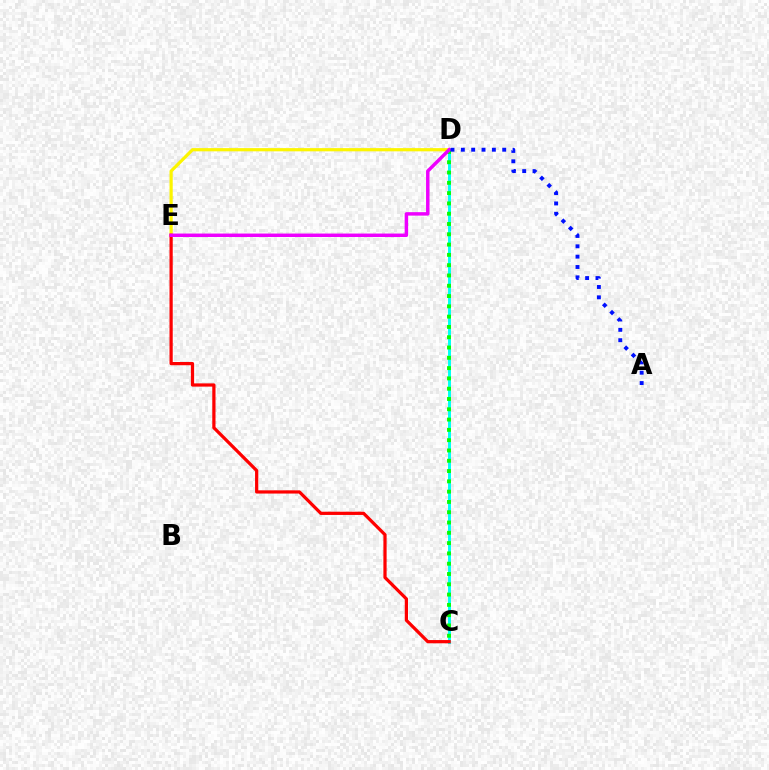{('C', 'D'): [{'color': '#00fff6', 'line_style': 'solid', 'thickness': 2.13}, {'color': '#08ff00', 'line_style': 'dotted', 'thickness': 2.8}], ('D', 'E'): [{'color': '#fcf500', 'line_style': 'solid', 'thickness': 2.31}, {'color': '#ee00ff', 'line_style': 'solid', 'thickness': 2.49}], ('C', 'E'): [{'color': '#ff0000', 'line_style': 'solid', 'thickness': 2.32}], ('A', 'D'): [{'color': '#0010ff', 'line_style': 'dotted', 'thickness': 2.81}]}